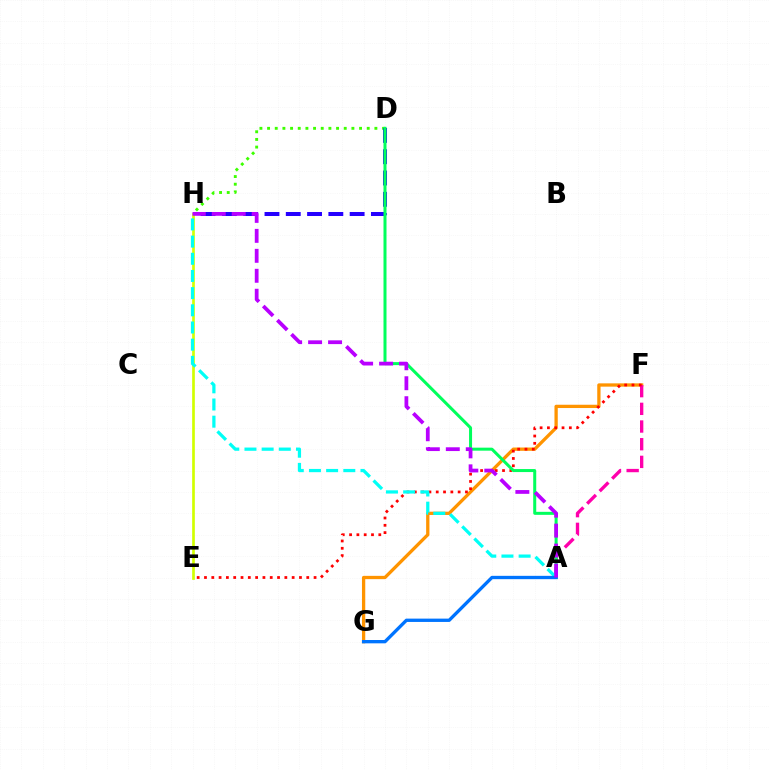{('F', 'G'): [{'color': '#ff9400', 'line_style': 'solid', 'thickness': 2.37}], ('A', 'F'): [{'color': '#ff00ac', 'line_style': 'dashed', 'thickness': 2.4}], ('D', 'H'): [{'color': '#3dff00', 'line_style': 'dotted', 'thickness': 2.08}, {'color': '#2500ff', 'line_style': 'dashed', 'thickness': 2.89}], ('E', 'F'): [{'color': '#ff0000', 'line_style': 'dotted', 'thickness': 1.99}], ('A', 'D'): [{'color': '#00ff5c', 'line_style': 'solid', 'thickness': 2.17}], ('E', 'H'): [{'color': '#d1ff00', 'line_style': 'solid', 'thickness': 1.93}], ('A', 'H'): [{'color': '#00fff6', 'line_style': 'dashed', 'thickness': 2.33}, {'color': '#b900ff', 'line_style': 'dashed', 'thickness': 2.71}], ('A', 'G'): [{'color': '#0074ff', 'line_style': 'solid', 'thickness': 2.39}]}